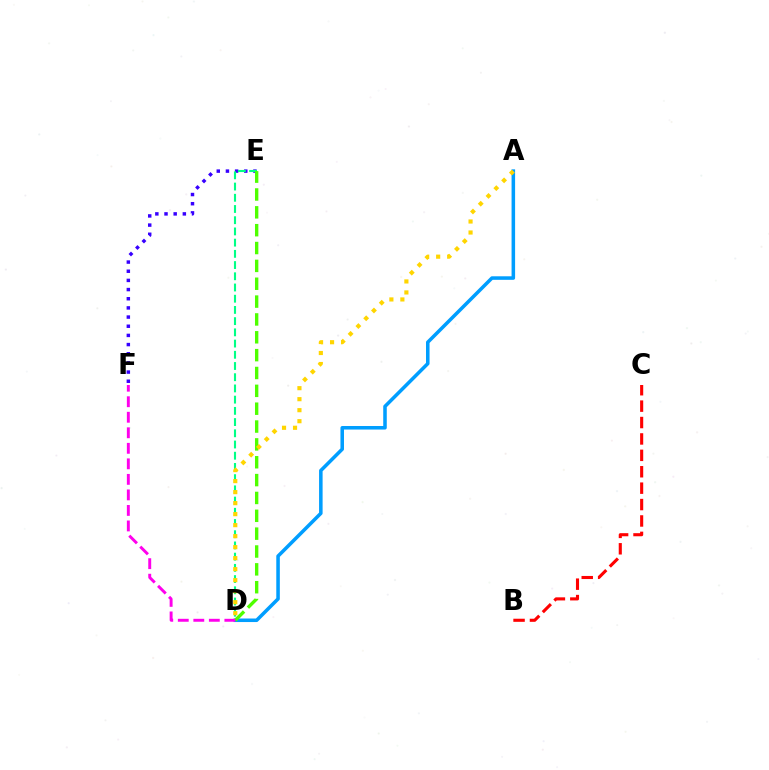{('E', 'F'): [{'color': '#3700ff', 'line_style': 'dotted', 'thickness': 2.49}], ('A', 'D'): [{'color': '#009eff', 'line_style': 'solid', 'thickness': 2.55}, {'color': '#ffd500', 'line_style': 'dotted', 'thickness': 2.99}], ('B', 'C'): [{'color': '#ff0000', 'line_style': 'dashed', 'thickness': 2.23}], ('D', 'E'): [{'color': '#00ff86', 'line_style': 'dashed', 'thickness': 1.52}, {'color': '#4fff00', 'line_style': 'dashed', 'thickness': 2.43}], ('D', 'F'): [{'color': '#ff00ed', 'line_style': 'dashed', 'thickness': 2.11}]}